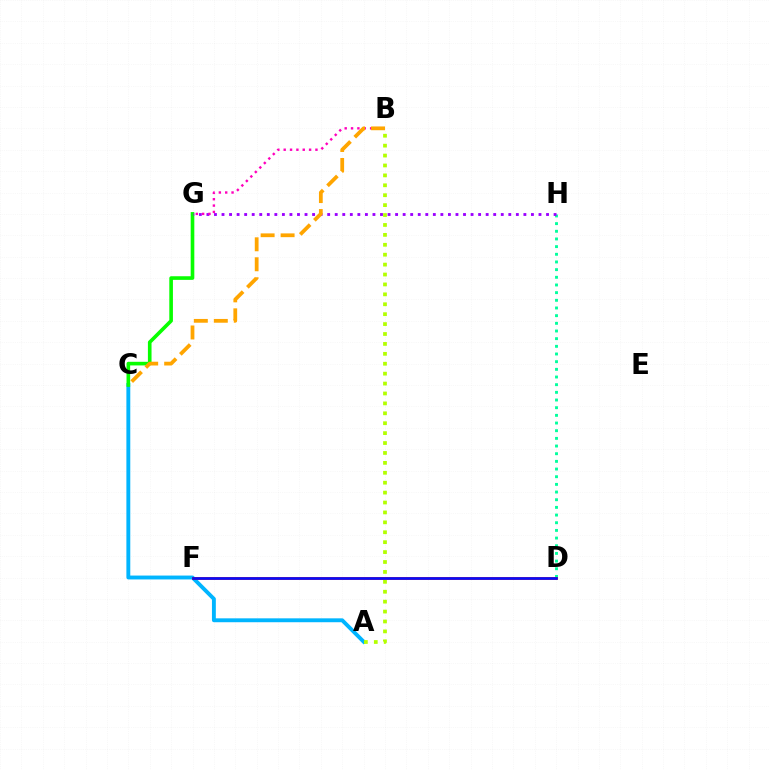{('D', 'H'): [{'color': '#00ff9d', 'line_style': 'dotted', 'thickness': 2.08}], ('A', 'C'): [{'color': '#00b5ff', 'line_style': 'solid', 'thickness': 2.8}], ('D', 'F'): [{'color': '#ff0000', 'line_style': 'solid', 'thickness': 1.94}, {'color': '#0010ff', 'line_style': 'solid', 'thickness': 1.84}], ('A', 'B'): [{'color': '#b3ff00', 'line_style': 'dotted', 'thickness': 2.69}], ('C', 'G'): [{'color': '#08ff00', 'line_style': 'solid', 'thickness': 2.61}], ('G', 'H'): [{'color': '#9b00ff', 'line_style': 'dotted', 'thickness': 2.05}], ('B', 'G'): [{'color': '#ff00bd', 'line_style': 'dotted', 'thickness': 1.73}], ('B', 'C'): [{'color': '#ffa500', 'line_style': 'dashed', 'thickness': 2.71}]}